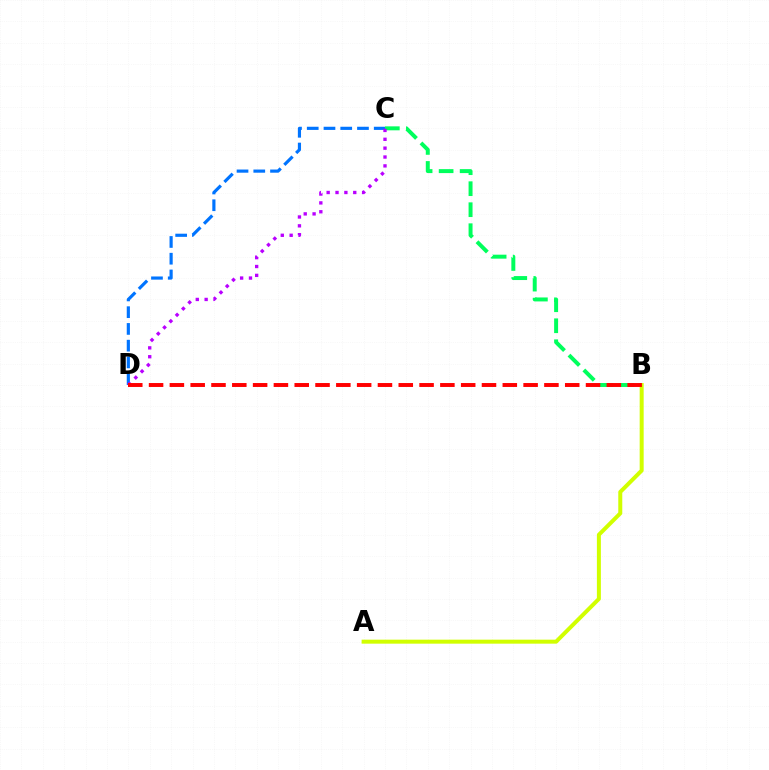{('C', 'D'): [{'color': '#0074ff', 'line_style': 'dashed', 'thickness': 2.27}, {'color': '#b900ff', 'line_style': 'dotted', 'thickness': 2.41}], ('B', 'C'): [{'color': '#00ff5c', 'line_style': 'dashed', 'thickness': 2.85}], ('A', 'B'): [{'color': '#d1ff00', 'line_style': 'solid', 'thickness': 2.88}], ('B', 'D'): [{'color': '#ff0000', 'line_style': 'dashed', 'thickness': 2.83}]}